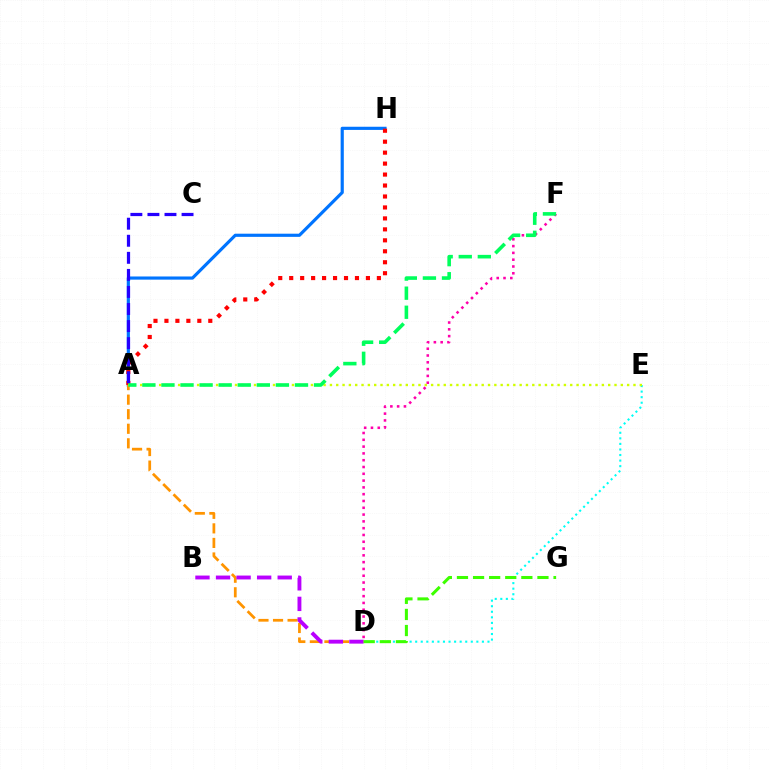{('A', 'H'): [{'color': '#0074ff', 'line_style': 'solid', 'thickness': 2.28}, {'color': '#ff0000', 'line_style': 'dotted', 'thickness': 2.98}], ('D', 'E'): [{'color': '#00fff6', 'line_style': 'dotted', 'thickness': 1.51}], ('A', 'D'): [{'color': '#ff9400', 'line_style': 'dashed', 'thickness': 1.98}], ('D', 'F'): [{'color': '#ff00ac', 'line_style': 'dotted', 'thickness': 1.85}], ('A', 'C'): [{'color': '#2500ff', 'line_style': 'dashed', 'thickness': 2.32}], ('B', 'D'): [{'color': '#b900ff', 'line_style': 'dashed', 'thickness': 2.79}], ('D', 'G'): [{'color': '#3dff00', 'line_style': 'dashed', 'thickness': 2.19}], ('A', 'E'): [{'color': '#d1ff00', 'line_style': 'dotted', 'thickness': 1.72}], ('A', 'F'): [{'color': '#00ff5c', 'line_style': 'dashed', 'thickness': 2.59}]}